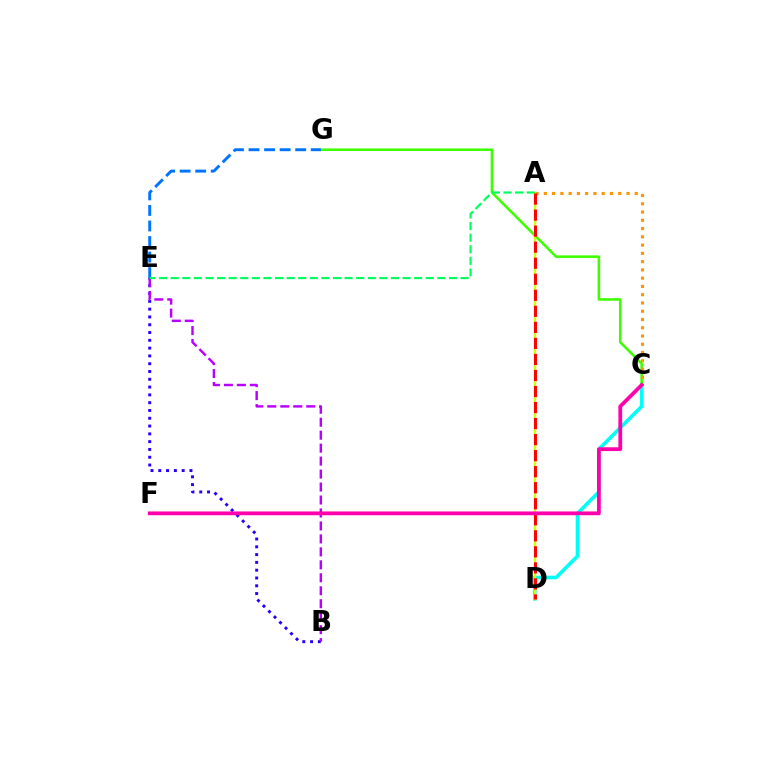{('B', 'E'): [{'color': '#2500ff', 'line_style': 'dotted', 'thickness': 2.12}, {'color': '#b900ff', 'line_style': 'dashed', 'thickness': 1.76}], ('C', 'D'): [{'color': '#00fff6', 'line_style': 'solid', 'thickness': 2.58}], ('C', 'G'): [{'color': '#3dff00', 'line_style': 'solid', 'thickness': 1.87}], ('A', 'C'): [{'color': '#ff9400', 'line_style': 'dotted', 'thickness': 2.25}], ('E', 'G'): [{'color': '#0074ff', 'line_style': 'dashed', 'thickness': 2.11}], ('A', 'D'): [{'color': '#d1ff00', 'line_style': 'solid', 'thickness': 1.71}, {'color': '#ff0000', 'line_style': 'dashed', 'thickness': 2.18}], ('A', 'E'): [{'color': '#00ff5c', 'line_style': 'dashed', 'thickness': 1.58}], ('C', 'F'): [{'color': '#ff00ac', 'line_style': 'solid', 'thickness': 2.72}]}